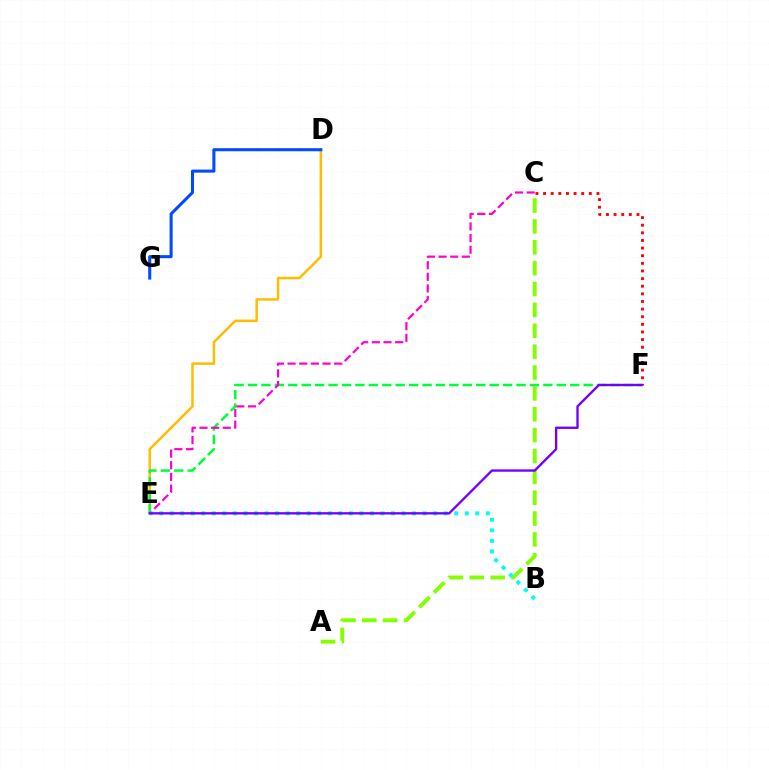{('D', 'E'): [{'color': '#ffbd00', 'line_style': 'solid', 'thickness': 1.8}], ('E', 'F'): [{'color': '#00ff39', 'line_style': 'dashed', 'thickness': 1.82}, {'color': '#7200ff', 'line_style': 'solid', 'thickness': 1.69}], ('A', 'C'): [{'color': '#84ff00', 'line_style': 'dashed', 'thickness': 2.83}], ('C', 'F'): [{'color': '#ff0000', 'line_style': 'dotted', 'thickness': 2.07}], ('C', 'E'): [{'color': '#ff00cf', 'line_style': 'dashed', 'thickness': 1.58}], ('B', 'E'): [{'color': '#00fff6', 'line_style': 'dotted', 'thickness': 2.86}], ('D', 'G'): [{'color': '#004bff', 'line_style': 'solid', 'thickness': 2.2}]}